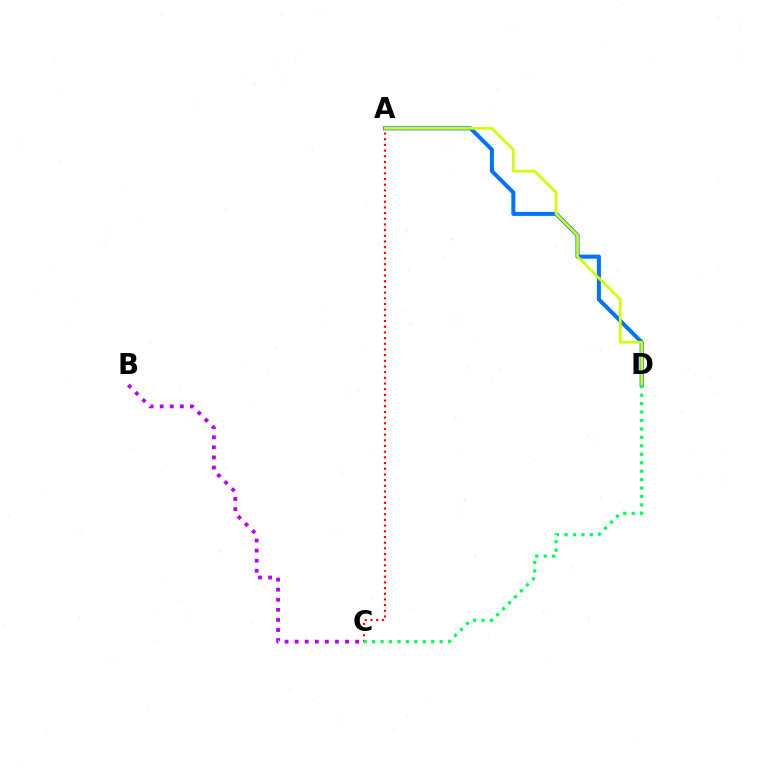{('A', 'D'): [{'color': '#0074ff', 'line_style': 'solid', 'thickness': 2.91}, {'color': '#d1ff00', 'line_style': 'solid', 'thickness': 1.93}], ('A', 'C'): [{'color': '#ff0000', 'line_style': 'dotted', 'thickness': 1.54}], ('B', 'C'): [{'color': '#b900ff', 'line_style': 'dotted', 'thickness': 2.74}], ('C', 'D'): [{'color': '#00ff5c', 'line_style': 'dotted', 'thickness': 2.29}]}